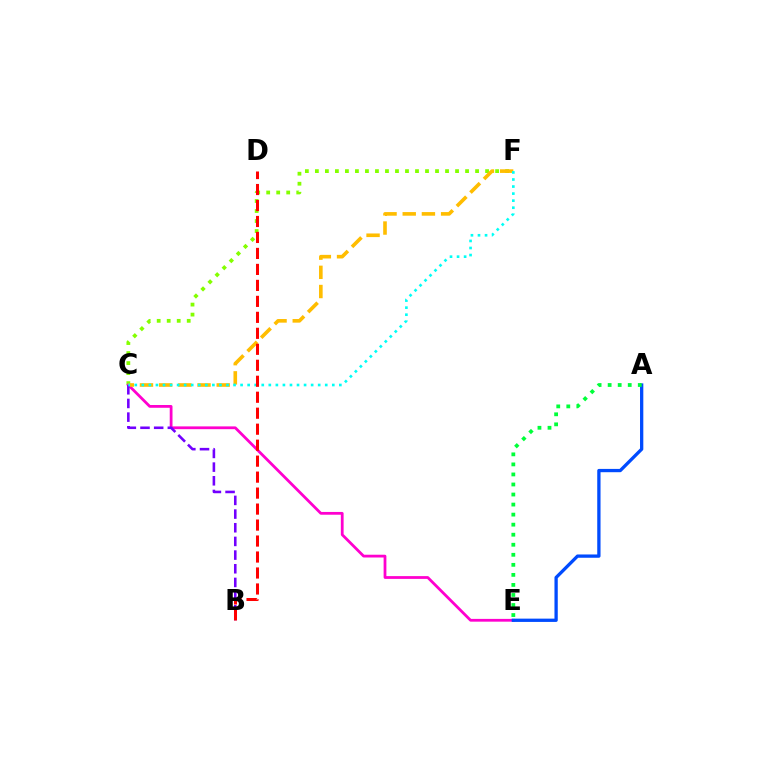{('C', 'F'): [{'color': '#84ff00', 'line_style': 'dotted', 'thickness': 2.72}, {'color': '#ffbd00', 'line_style': 'dashed', 'thickness': 2.61}, {'color': '#00fff6', 'line_style': 'dotted', 'thickness': 1.92}], ('C', 'E'): [{'color': '#ff00cf', 'line_style': 'solid', 'thickness': 2.0}], ('A', 'E'): [{'color': '#004bff', 'line_style': 'solid', 'thickness': 2.37}, {'color': '#00ff39', 'line_style': 'dotted', 'thickness': 2.73}], ('B', 'C'): [{'color': '#7200ff', 'line_style': 'dashed', 'thickness': 1.86}], ('B', 'D'): [{'color': '#ff0000', 'line_style': 'dashed', 'thickness': 2.17}]}